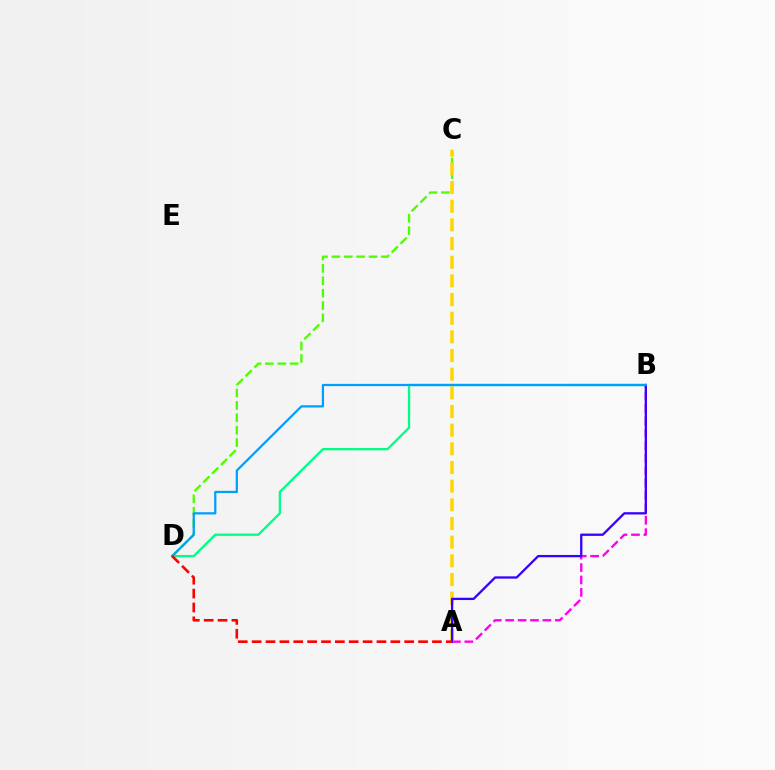{('A', 'B'): [{'color': '#ff00ed', 'line_style': 'dashed', 'thickness': 1.69}, {'color': '#3700ff', 'line_style': 'solid', 'thickness': 1.66}], ('C', 'D'): [{'color': '#4fff00', 'line_style': 'dashed', 'thickness': 1.68}], ('B', 'D'): [{'color': '#00ff86', 'line_style': 'solid', 'thickness': 1.66}, {'color': '#009eff', 'line_style': 'solid', 'thickness': 1.61}], ('A', 'C'): [{'color': '#ffd500', 'line_style': 'dashed', 'thickness': 2.54}], ('A', 'D'): [{'color': '#ff0000', 'line_style': 'dashed', 'thickness': 1.88}]}